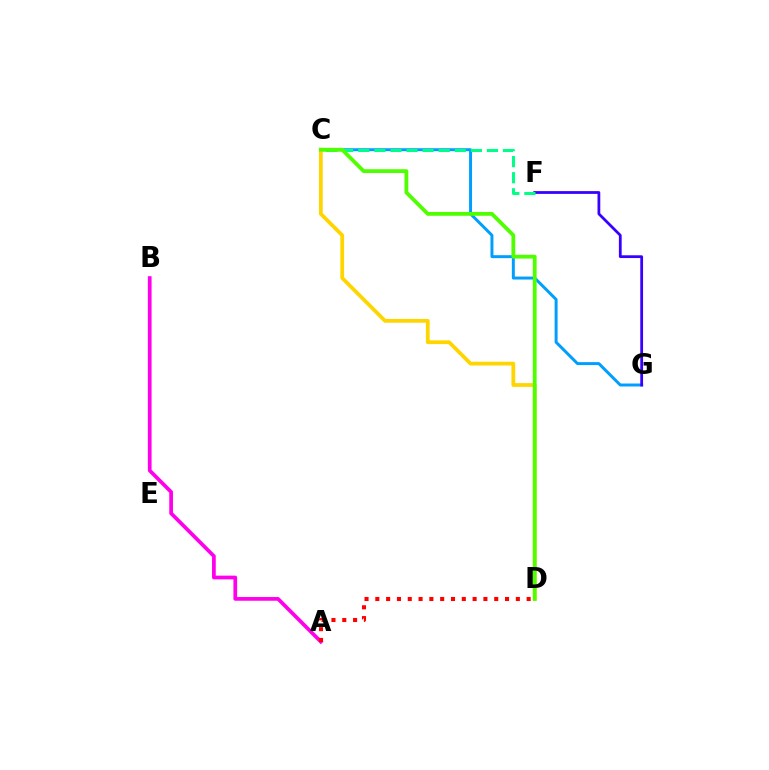{('A', 'B'): [{'color': '#ff00ed', 'line_style': 'solid', 'thickness': 2.68}], ('C', 'G'): [{'color': '#009eff', 'line_style': 'solid', 'thickness': 2.13}], ('A', 'D'): [{'color': '#ff0000', 'line_style': 'dotted', 'thickness': 2.94}], ('F', 'G'): [{'color': '#3700ff', 'line_style': 'solid', 'thickness': 2.0}], ('C', 'F'): [{'color': '#00ff86', 'line_style': 'dashed', 'thickness': 2.19}], ('C', 'D'): [{'color': '#ffd500', 'line_style': 'solid', 'thickness': 2.71}, {'color': '#4fff00', 'line_style': 'solid', 'thickness': 2.73}]}